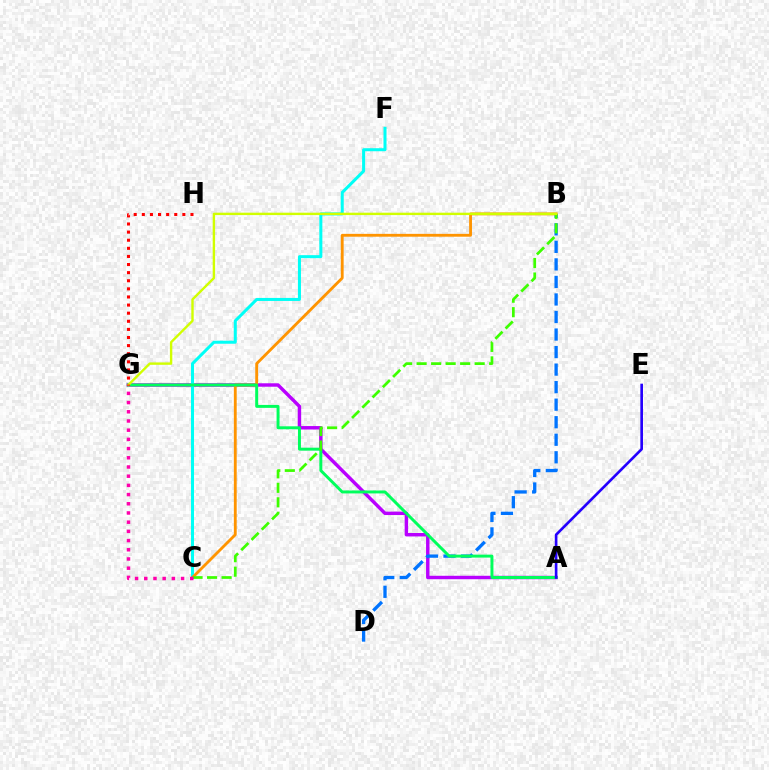{('A', 'G'): [{'color': '#b900ff', 'line_style': 'solid', 'thickness': 2.47}, {'color': '#00ff5c', 'line_style': 'solid', 'thickness': 2.13}], ('B', 'D'): [{'color': '#0074ff', 'line_style': 'dashed', 'thickness': 2.38}], ('C', 'F'): [{'color': '#00fff6', 'line_style': 'solid', 'thickness': 2.18}], ('B', 'C'): [{'color': '#ff9400', 'line_style': 'solid', 'thickness': 2.04}, {'color': '#3dff00', 'line_style': 'dashed', 'thickness': 1.97}], ('B', 'G'): [{'color': '#d1ff00', 'line_style': 'solid', 'thickness': 1.72}], ('C', 'G'): [{'color': '#ff00ac', 'line_style': 'dotted', 'thickness': 2.5}], ('G', 'H'): [{'color': '#ff0000', 'line_style': 'dotted', 'thickness': 2.2}], ('A', 'E'): [{'color': '#2500ff', 'line_style': 'solid', 'thickness': 1.91}]}